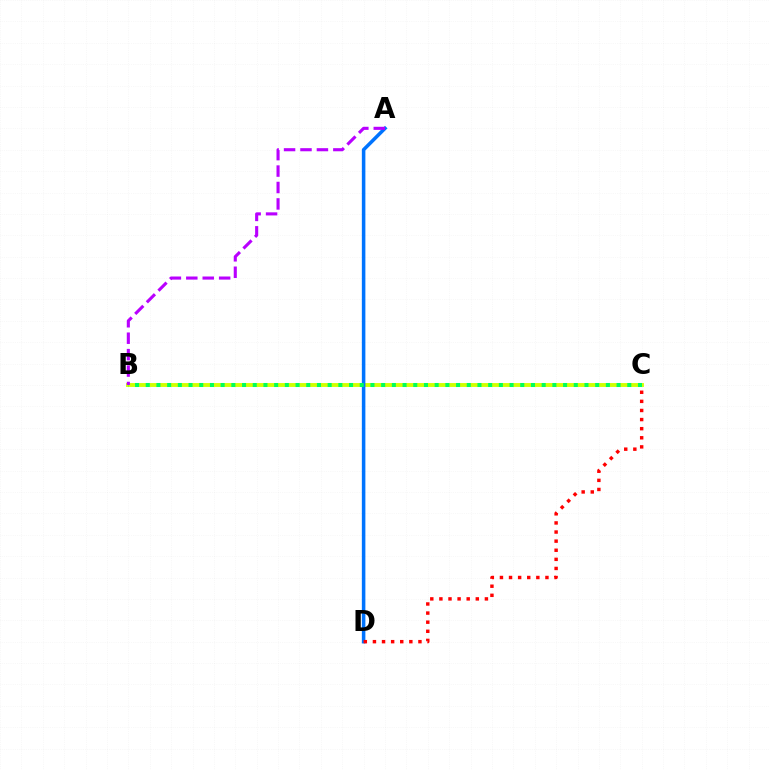{('B', 'C'): [{'color': '#d1ff00', 'line_style': 'solid', 'thickness': 2.79}, {'color': '#00ff5c', 'line_style': 'dotted', 'thickness': 2.91}], ('A', 'D'): [{'color': '#0074ff', 'line_style': 'solid', 'thickness': 2.55}], ('A', 'B'): [{'color': '#b900ff', 'line_style': 'dashed', 'thickness': 2.23}], ('C', 'D'): [{'color': '#ff0000', 'line_style': 'dotted', 'thickness': 2.47}]}